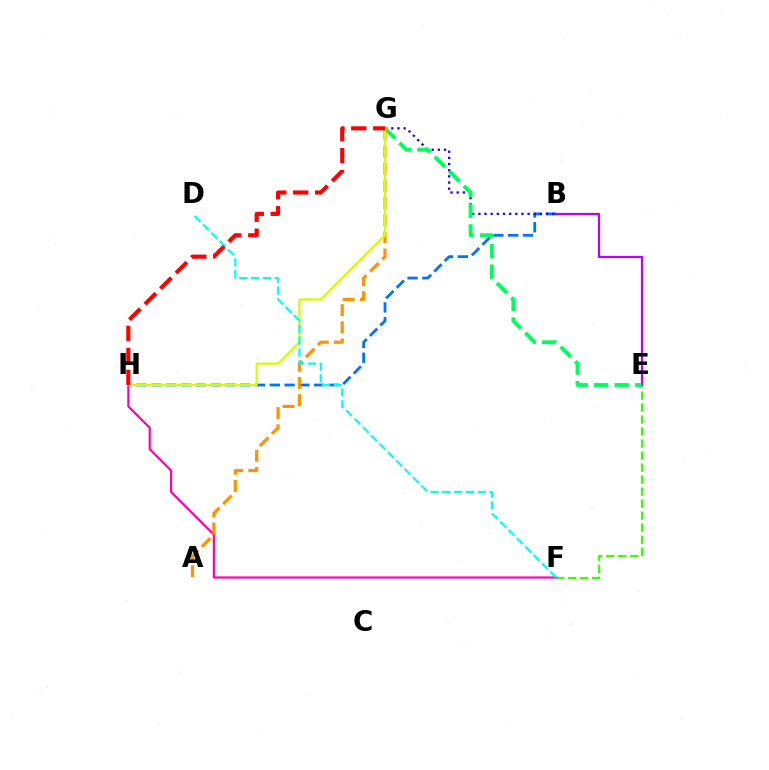{('B', 'H'): [{'color': '#0074ff', 'line_style': 'dashed', 'thickness': 2.01}], ('B', 'G'): [{'color': '#2500ff', 'line_style': 'dotted', 'thickness': 1.67}], ('E', 'F'): [{'color': '#3dff00', 'line_style': 'dashed', 'thickness': 1.63}], ('B', 'E'): [{'color': '#b900ff', 'line_style': 'solid', 'thickness': 1.6}], ('E', 'G'): [{'color': '#00ff5c', 'line_style': 'dashed', 'thickness': 2.79}], ('F', 'H'): [{'color': '#ff00ac', 'line_style': 'solid', 'thickness': 1.57}], ('A', 'G'): [{'color': '#ff9400', 'line_style': 'dashed', 'thickness': 2.33}], ('G', 'H'): [{'color': '#d1ff00', 'line_style': 'solid', 'thickness': 1.6}, {'color': '#ff0000', 'line_style': 'dashed', 'thickness': 2.98}], ('D', 'F'): [{'color': '#00fff6', 'line_style': 'dashed', 'thickness': 1.6}]}